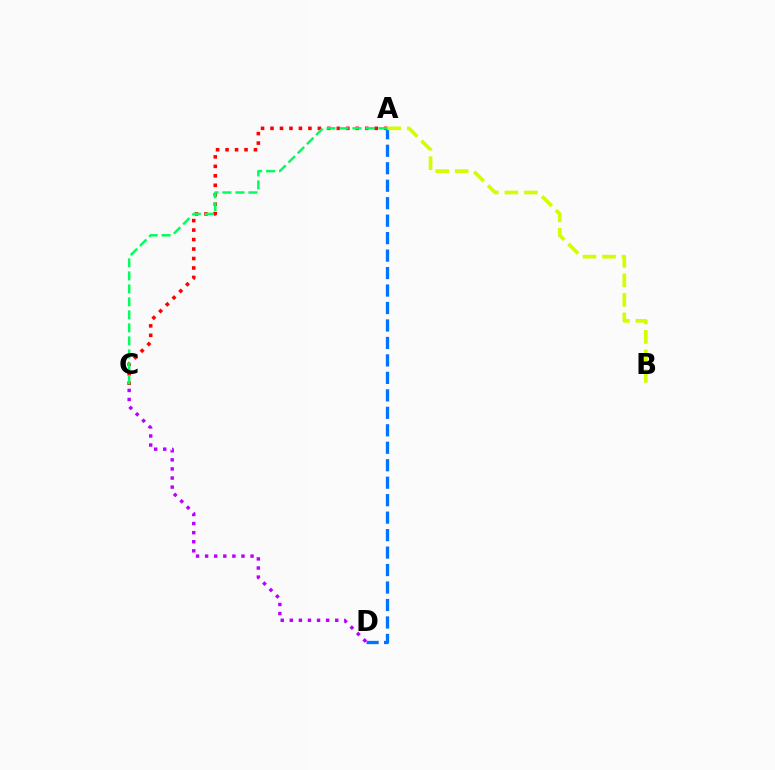{('A', 'C'): [{'color': '#ff0000', 'line_style': 'dotted', 'thickness': 2.57}, {'color': '#00ff5c', 'line_style': 'dashed', 'thickness': 1.77}], ('A', 'D'): [{'color': '#0074ff', 'line_style': 'dashed', 'thickness': 2.37}], ('C', 'D'): [{'color': '#b900ff', 'line_style': 'dotted', 'thickness': 2.47}], ('A', 'B'): [{'color': '#d1ff00', 'line_style': 'dashed', 'thickness': 2.65}]}